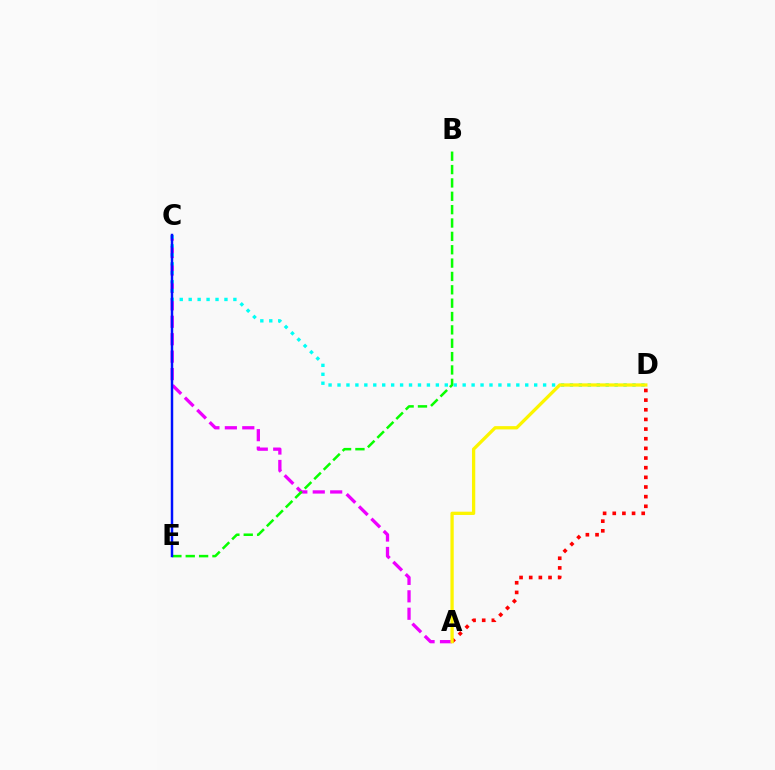{('A', 'C'): [{'color': '#ee00ff', 'line_style': 'dashed', 'thickness': 2.37}], ('C', 'D'): [{'color': '#00fff6', 'line_style': 'dotted', 'thickness': 2.43}], ('B', 'E'): [{'color': '#08ff00', 'line_style': 'dashed', 'thickness': 1.82}], ('A', 'D'): [{'color': '#ff0000', 'line_style': 'dotted', 'thickness': 2.62}, {'color': '#fcf500', 'line_style': 'solid', 'thickness': 2.36}], ('C', 'E'): [{'color': '#0010ff', 'line_style': 'solid', 'thickness': 1.78}]}